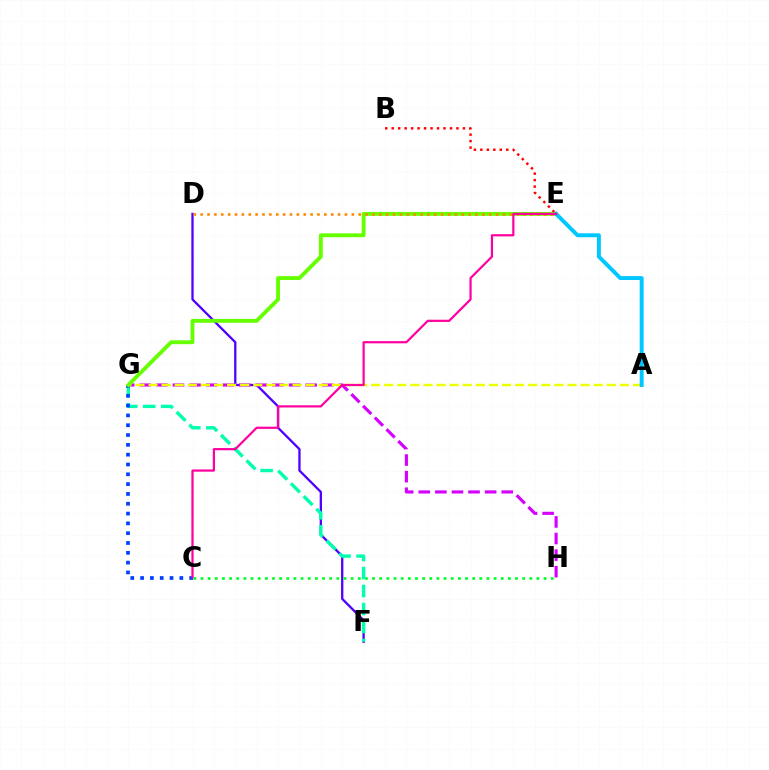{('D', 'F'): [{'color': '#4f00ff', 'line_style': 'solid', 'thickness': 1.66}], ('B', 'E'): [{'color': '#ff0000', 'line_style': 'dotted', 'thickness': 1.76}], ('C', 'H'): [{'color': '#00ff27', 'line_style': 'dotted', 'thickness': 1.94}], ('G', 'H'): [{'color': '#d600ff', 'line_style': 'dashed', 'thickness': 2.25}], ('F', 'G'): [{'color': '#00ffaf', 'line_style': 'dashed', 'thickness': 2.44}], ('C', 'G'): [{'color': '#003fff', 'line_style': 'dotted', 'thickness': 2.67}], ('A', 'G'): [{'color': '#eeff00', 'line_style': 'dashed', 'thickness': 1.78}], ('E', 'G'): [{'color': '#66ff00', 'line_style': 'solid', 'thickness': 2.78}], ('D', 'E'): [{'color': '#ff8800', 'line_style': 'dotted', 'thickness': 1.87}], ('A', 'E'): [{'color': '#00c7ff', 'line_style': 'solid', 'thickness': 2.83}], ('C', 'E'): [{'color': '#ff00a0', 'line_style': 'solid', 'thickness': 1.6}]}